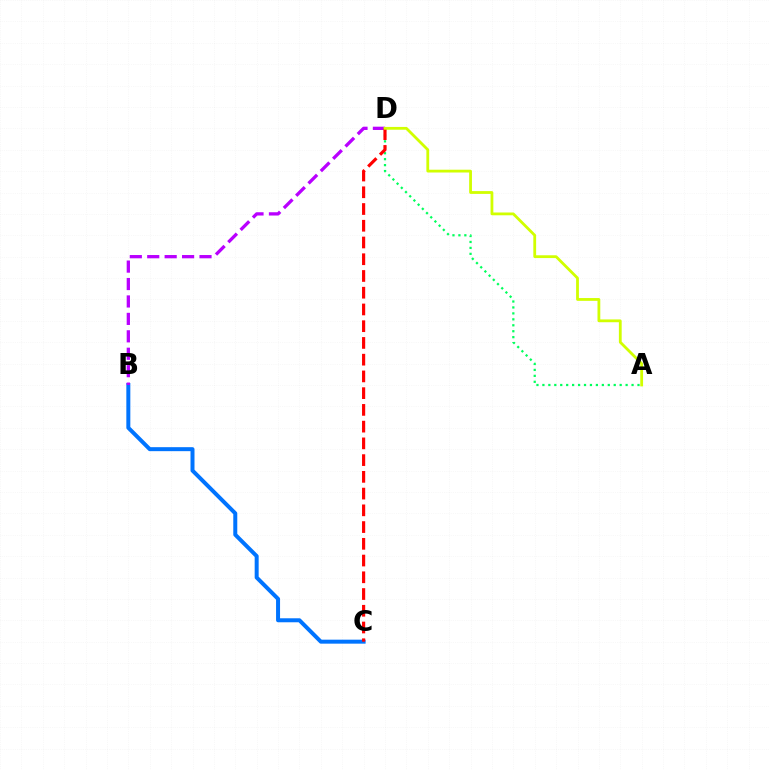{('A', 'D'): [{'color': '#00ff5c', 'line_style': 'dotted', 'thickness': 1.61}, {'color': '#d1ff00', 'line_style': 'solid', 'thickness': 2.01}], ('B', 'C'): [{'color': '#0074ff', 'line_style': 'solid', 'thickness': 2.87}], ('B', 'D'): [{'color': '#b900ff', 'line_style': 'dashed', 'thickness': 2.37}], ('C', 'D'): [{'color': '#ff0000', 'line_style': 'dashed', 'thickness': 2.27}]}